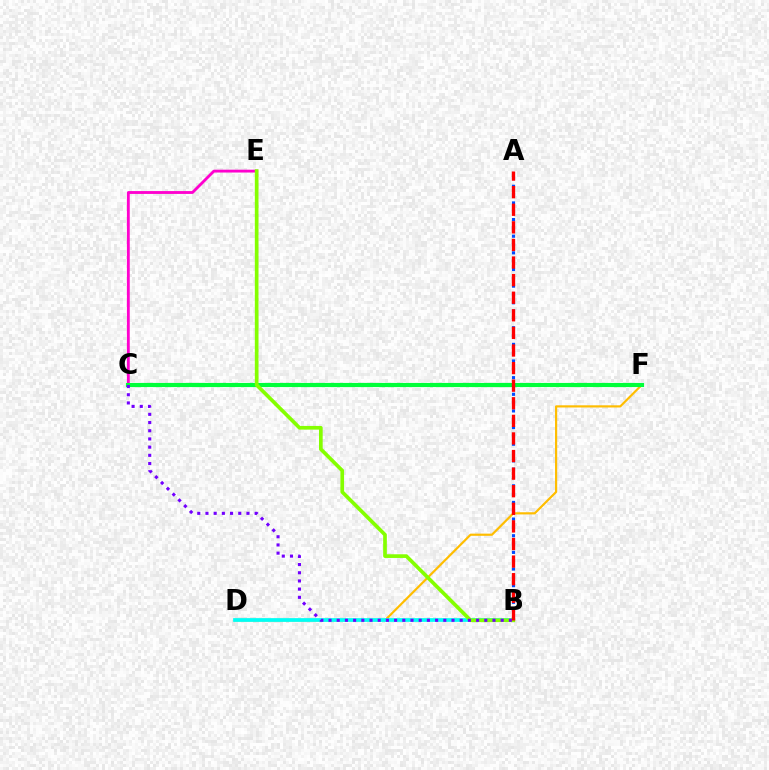{('C', 'E'): [{'color': '#ff00cf', 'line_style': 'solid', 'thickness': 2.05}], ('D', 'F'): [{'color': '#ffbd00', 'line_style': 'solid', 'thickness': 1.57}], ('B', 'D'): [{'color': '#00fff6', 'line_style': 'solid', 'thickness': 2.68}], ('C', 'F'): [{'color': '#00ff39', 'line_style': 'solid', 'thickness': 2.98}], ('A', 'B'): [{'color': '#004bff', 'line_style': 'dotted', 'thickness': 2.26}, {'color': '#ff0000', 'line_style': 'dashed', 'thickness': 2.39}], ('B', 'E'): [{'color': '#84ff00', 'line_style': 'solid', 'thickness': 2.65}], ('B', 'C'): [{'color': '#7200ff', 'line_style': 'dotted', 'thickness': 2.23}]}